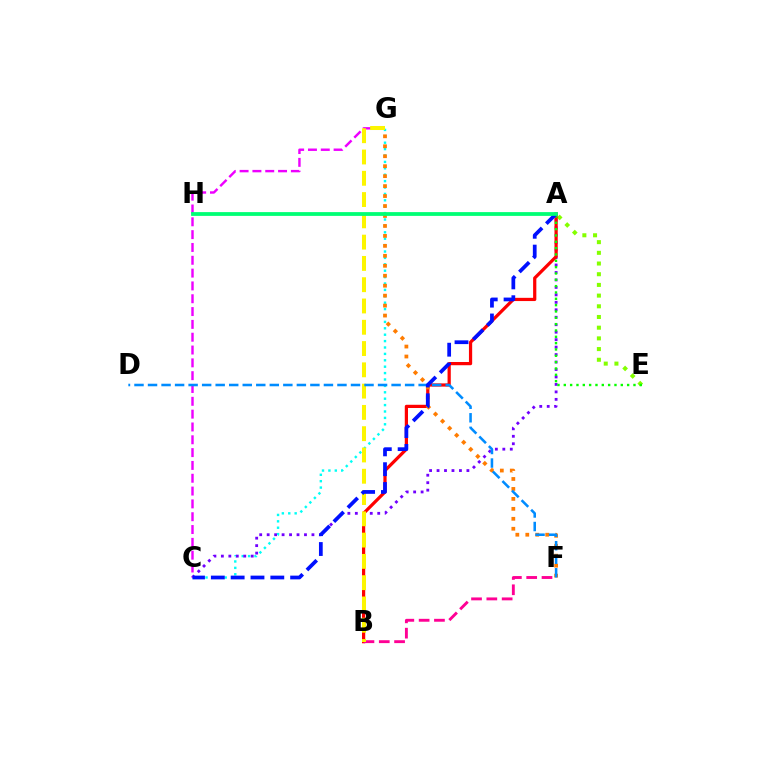{('C', 'G'): [{'color': '#00fff6', 'line_style': 'dotted', 'thickness': 1.74}, {'color': '#ee00ff', 'line_style': 'dashed', 'thickness': 1.74}], ('A', 'C'): [{'color': '#7200ff', 'line_style': 'dotted', 'thickness': 2.03}, {'color': '#0010ff', 'line_style': 'dashed', 'thickness': 2.69}], ('A', 'E'): [{'color': '#84ff00', 'line_style': 'dotted', 'thickness': 2.91}, {'color': '#08ff00', 'line_style': 'dotted', 'thickness': 1.72}], ('A', 'B'): [{'color': '#ff0000', 'line_style': 'solid', 'thickness': 2.32}], ('F', 'G'): [{'color': '#ff7c00', 'line_style': 'dotted', 'thickness': 2.71}], ('B', 'F'): [{'color': '#ff0094', 'line_style': 'dashed', 'thickness': 2.08}], ('B', 'G'): [{'color': '#fcf500', 'line_style': 'dashed', 'thickness': 2.89}], ('D', 'F'): [{'color': '#008cff', 'line_style': 'dashed', 'thickness': 1.84}], ('A', 'H'): [{'color': '#00ff74', 'line_style': 'solid', 'thickness': 2.72}]}